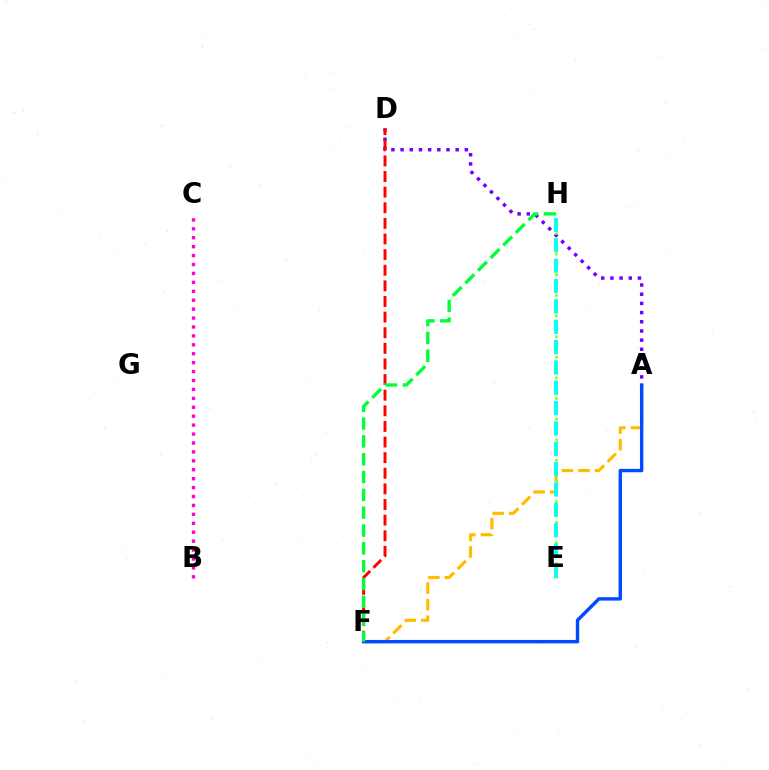{('A', 'D'): [{'color': '#7200ff', 'line_style': 'dotted', 'thickness': 2.5}], ('D', 'F'): [{'color': '#ff0000', 'line_style': 'dashed', 'thickness': 2.12}], ('A', 'F'): [{'color': '#ffbd00', 'line_style': 'dashed', 'thickness': 2.25}, {'color': '#004bff', 'line_style': 'solid', 'thickness': 2.45}], ('E', 'H'): [{'color': '#84ff00', 'line_style': 'dotted', 'thickness': 1.87}, {'color': '#00fff6', 'line_style': 'dashed', 'thickness': 2.76}], ('F', 'H'): [{'color': '#00ff39', 'line_style': 'dashed', 'thickness': 2.42}], ('B', 'C'): [{'color': '#ff00cf', 'line_style': 'dotted', 'thickness': 2.42}]}